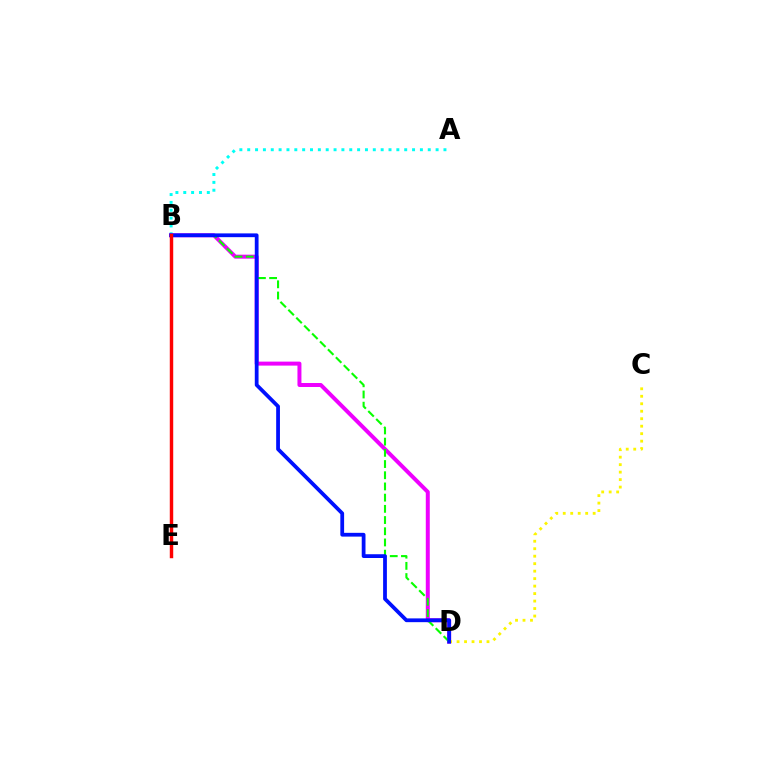{('A', 'B'): [{'color': '#00fff6', 'line_style': 'dotted', 'thickness': 2.13}], ('B', 'D'): [{'color': '#ee00ff', 'line_style': 'solid', 'thickness': 2.86}, {'color': '#08ff00', 'line_style': 'dashed', 'thickness': 1.52}, {'color': '#0010ff', 'line_style': 'solid', 'thickness': 2.71}], ('C', 'D'): [{'color': '#fcf500', 'line_style': 'dotted', 'thickness': 2.03}], ('B', 'E'): [{'color': '#ff0000', 'line_style': 'solid', 'thickness': 2.48}]}